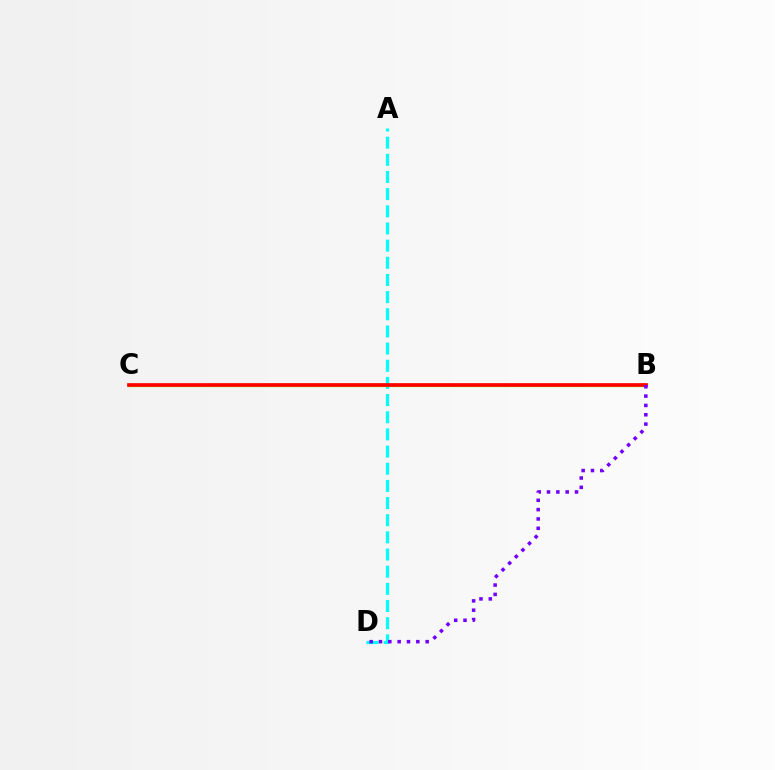{('A', 'D'): [{'color': '#00fff6', 'line_style': 'dashed', 'thickness': 2.33}], ('B', 'C'): [{'color': '#84ff00', 'line_style': 'solid', 'thickness': 2.36}, {'color': '#ff0000', 'line_style': 'solid', 'thickness': 2.65}], ('B', 'D'): [{'color': '#7200ff', 'line_style': 'dotted', 'thickness': 2.54}]}